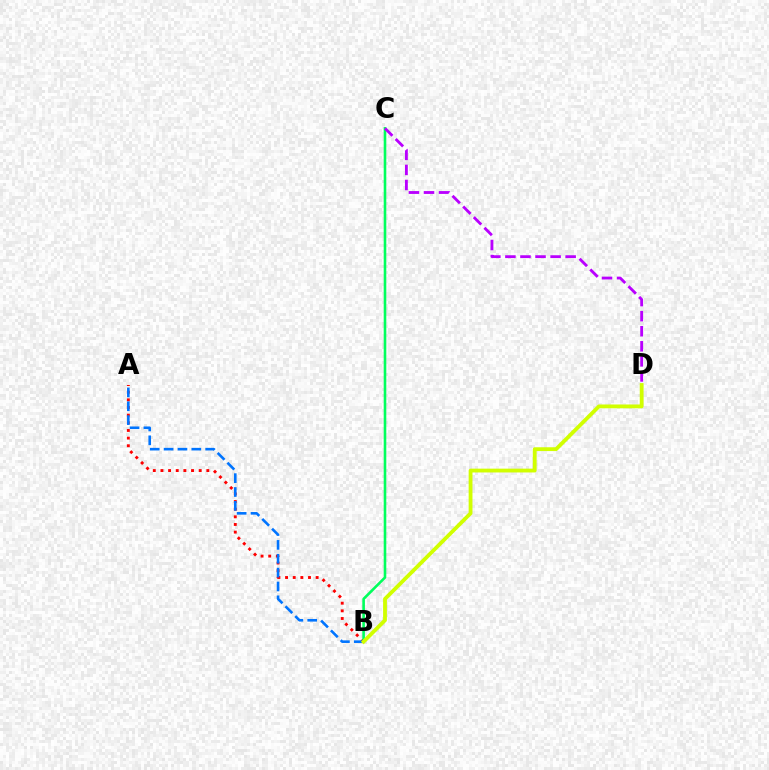{('A', 'B'): [{'color': '#ff0000', 'line_style': 'dotted', 'thickness': 2.08}, {'color': '#0074ff', 'line_style': 'dashed', 'thickness': 1.88}], ('B', 'C'): [{'color': '#00ff5c', 'line_style': 'solid', 'thickness': 1.87}], ('C', 'D'): [{'color': '#b900ff', 'line_style': 'dashed', 'thickness': 2.05}], ('B', 'D'): [{'color': '#d1ff00', 'line_style': 'solid', 'thickness': 2.75}]}